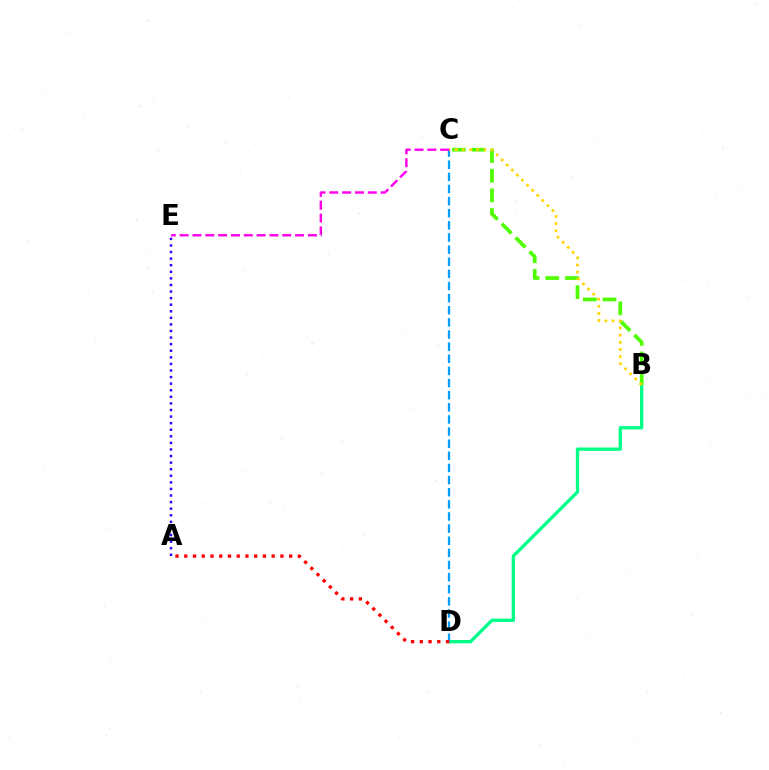{('B', 'D'): [{'color': '#00ff86', 'line_style': 'solid', 'thickness': 2.39}], ('C', 'D'): [{'color': '#009eff', 'line_style': 'dashed', 'thickness': 1.65}], ('B', 'C'): [{'color': '#4fff00', 'line_style': 'dashed', 'thickness': 2.67}, {'color': '#ffd500', 'line_style': 'dotted', 'thickness': 1.95}], ('A', 'E'): [{'color': '#3700ff', 'line_style': 'dotted', 'thickness': 1.79}], ('A', 'D'): [{'color': '#ff0000', 'line_style': 'dotted', 'thickness': 2.37}], ('C', 'E'): [{'color': '#ff00ed', 'line_style': 'dashed', 'thickness': 1.74}]}